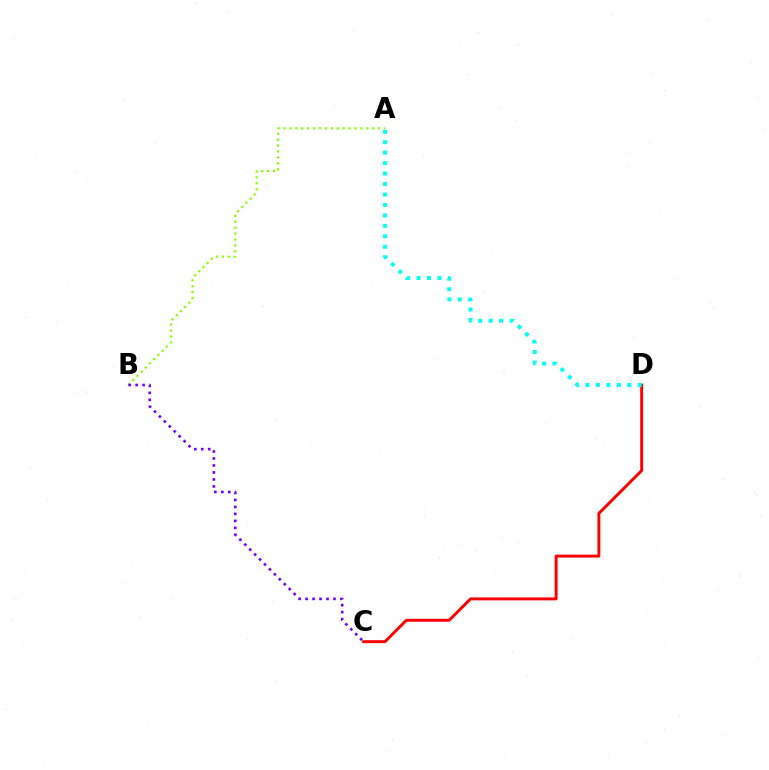{('A', 'B'): [{'color': '#84ff00', 'line_style': 'dotted', 'thickness': 1.61}], ('C', 'D'): [{'color': '#ff0000', 'line_style': 'solid', 'thickness': 2.11}], ('B', 'C'): [{'color': '#7200ff', 'line_style': 'dotted', 'thickness': 1.9}], ('A', 'D'): [{'color': '#00fff6', 'line_style': 'dotted', 'thickness': 2.84}]}